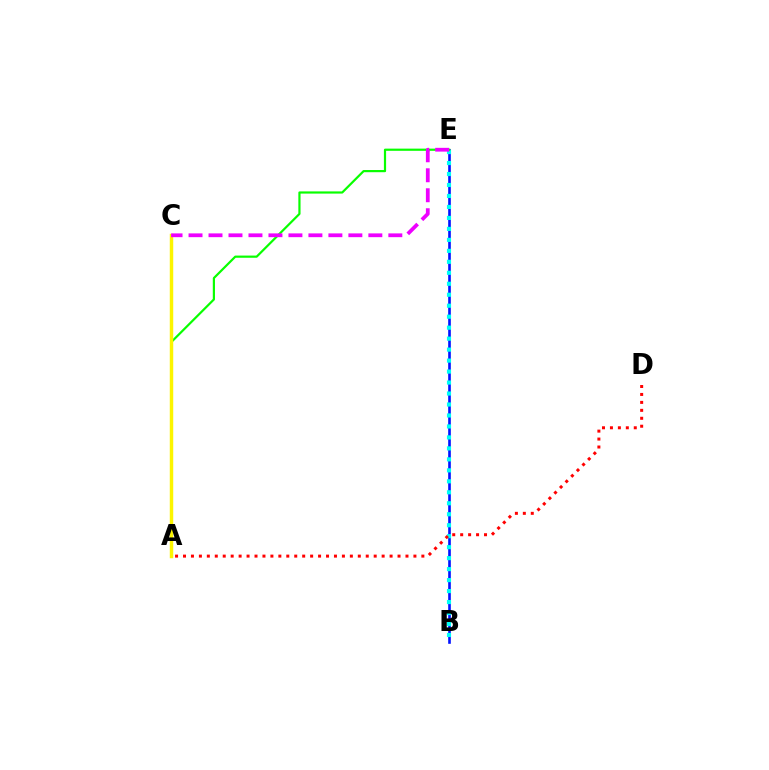{('B', 'E'): [{'color': '#0010ff', 'line_style': 'solid', 'thickness': 1.89}, {'color': '#00fff6', 'line_style': 'dotted', 'thickness': 2.98}], ('A', 'E'): [{'color': '#08ff00', 'line_style': 'solid', 'thickness': 1.58}], ('A', 'C'): [{'color': '#fcf500', 'line_style': 'solid', 'thickness': 2.49}], ('C', 'E'): [{'color': '#ee00ff', 'line_style': 'dashed', 'thickness': 2.71}], ('A', 'D'): [{'color': '#ff0000', 'line_style': 'dotted', 'thickness': 2.16}]}